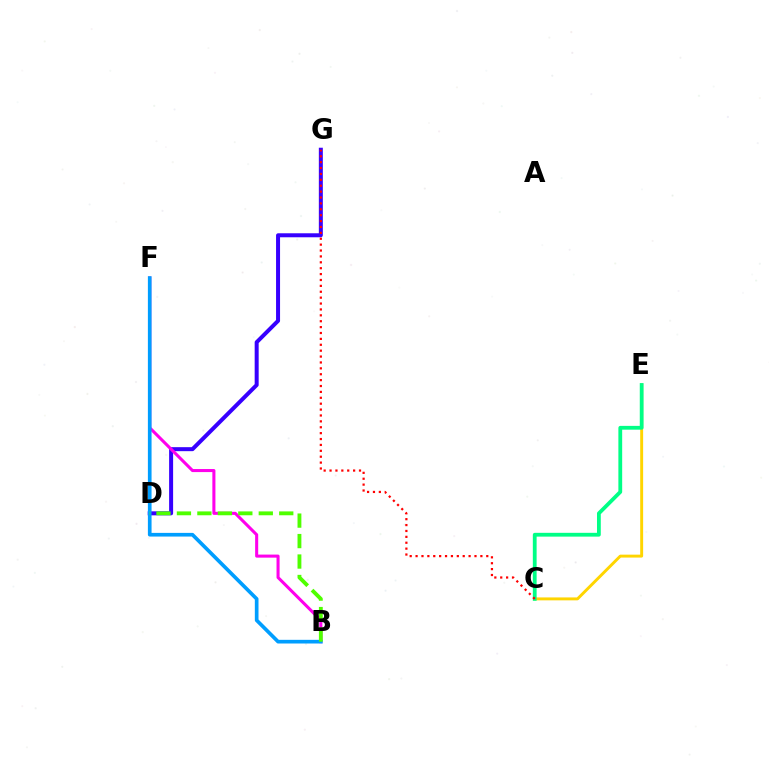{('D', 'G'): [{'color': '#3700ff', 'line_style': 'solid', 'thickness': 2.88}], ('B', 'F'): [{'color': '#ff00ed', 'line_style': 'solid', 'thickness': 2.2}, {'color': '#009eff', 'line_style': 'solid', 'thickness': 2.64}], ('C', 'E'): [{'color': '#ffd500', 'line_style': 'solid', 'thickness': 2.11}, {'color': '#00ff86', 'line_style': 'solid', 'thickness': 2.73}], ('B', 'D'): [{'color': '#4fff00', 'line_style': 'dashed', 'thickness': 2.78}], ('C', 'G'): [{'color': '#ff0000', 'line_style': 'dotted', 'thickness': 1.6}]}